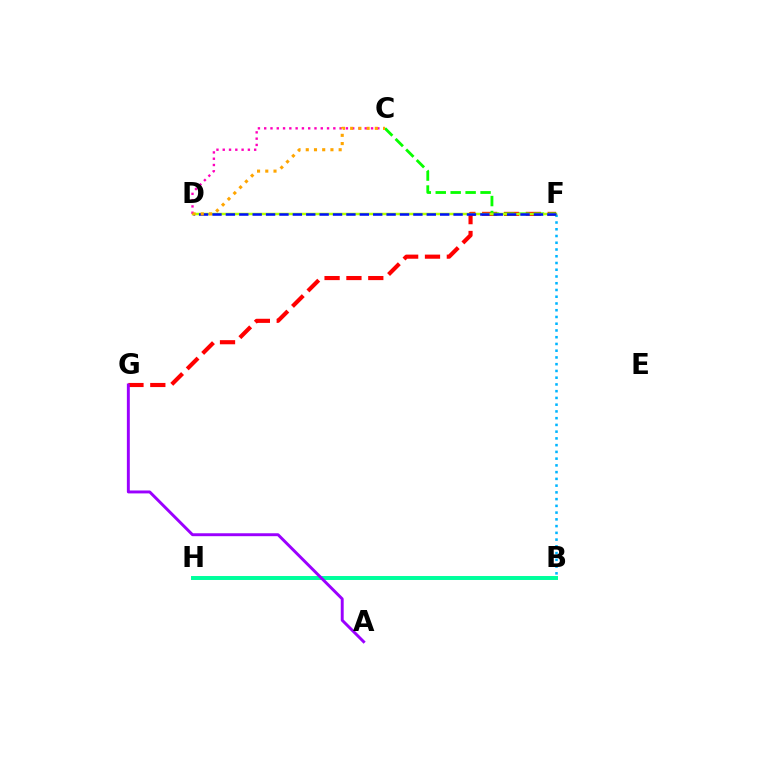{('F', 'G'): [{'color': '#ff0000', 'line_style': 'dashed', 'thickness': 2.97}], ('B', 'H'): [{'color': '#00ff9d', 'line_style': 'solid', 'thickness': 2.85}], ('C', 'F'): [{'color': '#08ff00', 'line_style': 'dashed', 'thickness': 2.03}], ('B', 'F'): [{'color': '#00b5ff', 'line_style': 'dotted', 'thickness': 1.83}], ('D', 'F'): [{'color': '#b3ff00', 'line_style': 'solid', 'thickness': 1.8}, {'color': '#0010ff', 'line_style': 'dashed', 'thickness': 1.82}], ('C', 'D'): [{'color': '#ff00bd', 'line_style': 'dotted', 'thickness': 1.71}, {'color': '#ffa500', 'line_style': 'dotted', 'thickness': 2.23}], ('A', 'G'): [{'color': '#9b00ff', 'line_style': 'solid', 'thickness': 2.11}]}